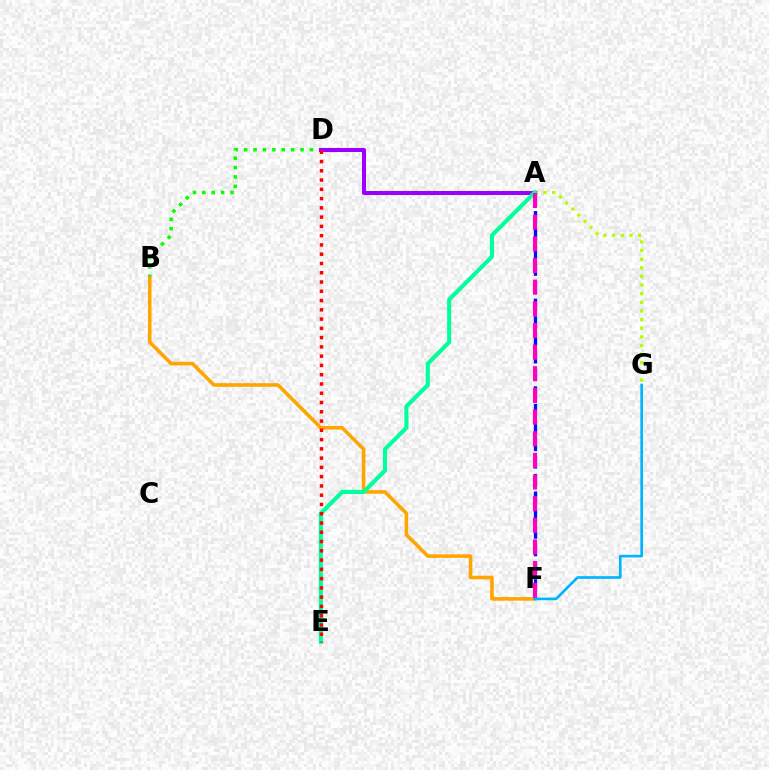{('A', 'G'): [{'color': '#b3ff00', 'line_style': 'dotted', 'thickness': 2.35}], ('B', 'D'): [{'color': '#08ff00', 'line_style': 'dotted', 'thickness': 2.55}], ('A', 'D'): [{'color': '#9b00ff', 'line_style': 'solid', 'thickness': 2.91}], ('B', 'F'): [{'color': '#ffa500', 'line_style': 'solid', 'thickness': 2.57}], ('A', 'E'): [{'color': '#00ff9d', 'line_style': 'solid', 'thickness': 2.95}], ('A', 'F'): [{'color': '#0010ff', 'line_style': 'dashed', 'thickness': 2.38}, {'color': '#ff00bd', 'line_style': 'dashed', 'thickness': 2.94}], ('F', 'G'): [{'color': '#00b5ff', 'line_style': 'solid', 'thickness': 1.93}], ('D', 'E'): [{'color': '#ff0000', 'line_style': 'dotted', 'thickness': 2.52}]}